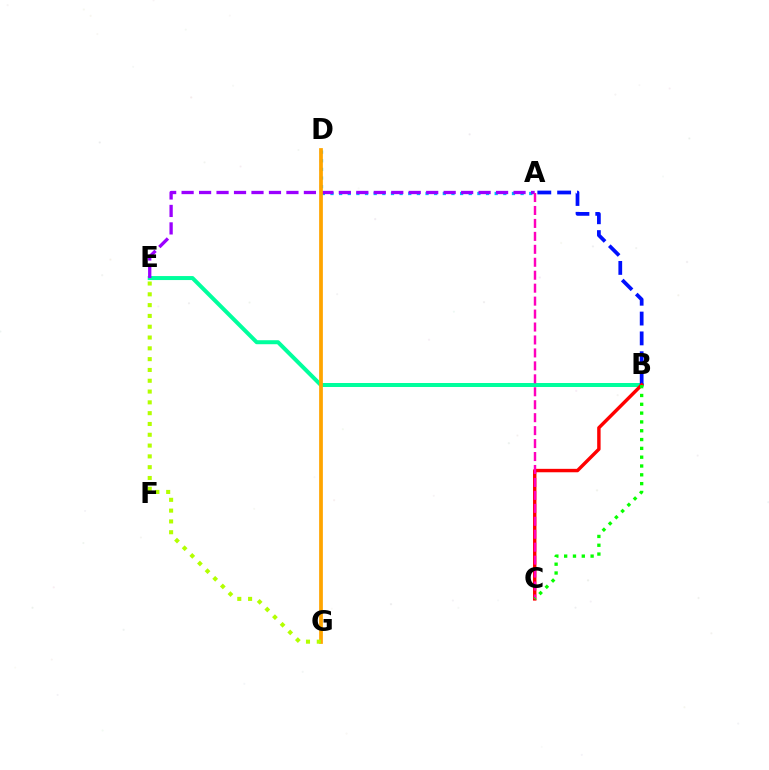{('B', 'E'): [{'color': '#00ff9d', 'line_style': 'solid', 'thickness': 2.88}], ('A', 'D'): [{'color': '#00b5ff', 'line_style': 'dotted', 'thickness': 2.35}], ('A', 'B'): [{'color': '#0010ff', 'line_style': 'dashed', 'thickness': 2.69}], ('A', 'E'): [{'color': '#9b00ff', 'line_style': 'dashed', 'thickness': 2.37}], ('D', 'G'): [{'color': '#ffa500', 'line_style': 'solid', 'thickness': 2.69}], ('E', 'G'): [{'color': '#b3ff00', 'line_style': 'dotted', 'thickness': 2.94}], ('B', 'C'): [{'color': '#ff0000', 'line_style': 'solid', 'thickness': 2.47}, {'color': '#08ff00', 'line_style': 'dotted', 'thickness': 2.4}], ('A', 'C'): [{'color': '#ff00bd', 'line_style': 'dashed', 'thickness': 1.76}]}